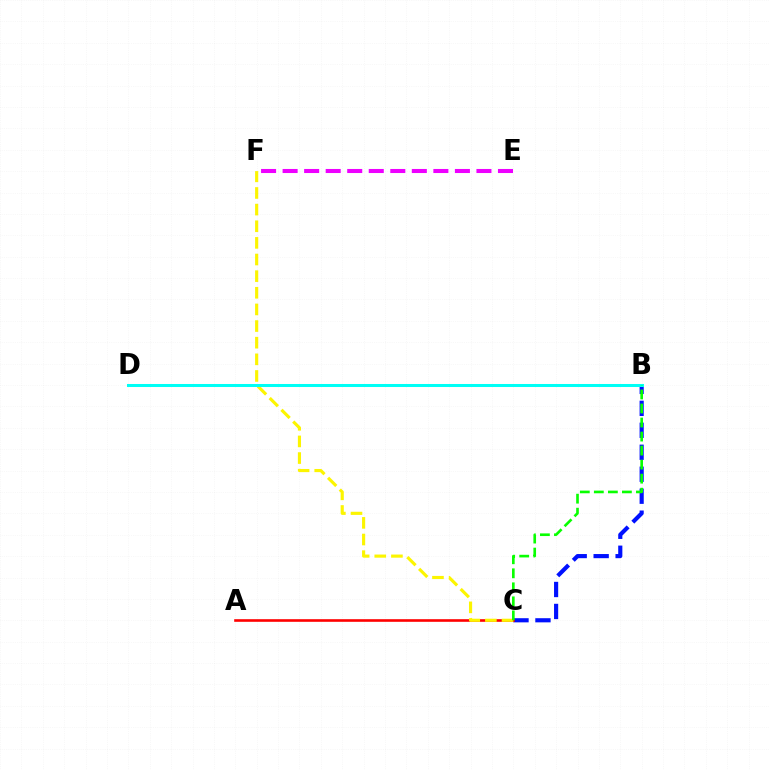{('B', 'C'): [{'color': '#0010ff', 'line_style': 'dashed', 'thickness': 2.98}, {'color': '#08ff00', 'line_style': 'dashed', 'thickness': 1.91}], ('A', 'C'): [{'color': '#ff0000', 'line_style': 'solid', 'thickness': 1.88}], ('C', 'F'): [{'color': '#fcf500', 'line_style': 'dashed', 'thickness': 2.26}], ('B', 'D'): [{'color': '#00fff6', 'line_style': 'solid', 'thickness': 2.17}], ('E', 'F'): [{'color': '#ee00ff', 'line_style': 'dashed', 'thickness': 2.93}]}